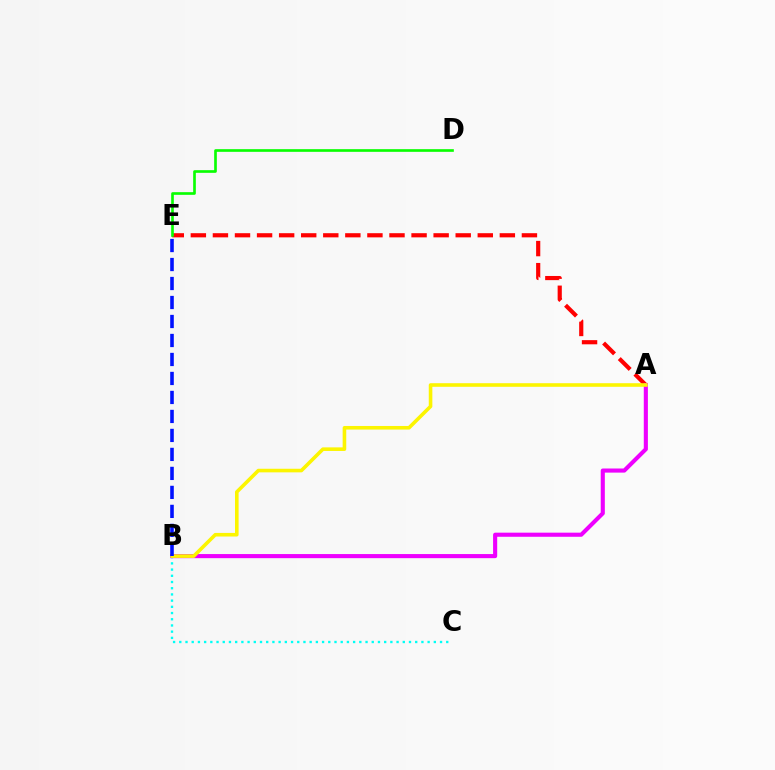{('B', 'C'): [{'color': '#00fff6', 'line_style': 'dotted', 'thickness': 1.69}], ('A', 'E'): [{'color': '#ff0000', 'line_style': 'dashed', 'thickness': 3.0}], ('A', 'B'): [{'color': '#ee00ff', 'line_style': 'solid', 'thickness': 2.96}, {'color': '#fcf500', 'line_style': 'solid', 'thickness': 2.59}], ('B', 'E'): [{'color': '#0010ff', 'line_style': 'dashed', 'thickness': 2.58}], ('D', 'E'): [{'color': '#08ff00', 'line_style': 'solid', 'thickness': 1.91}]}